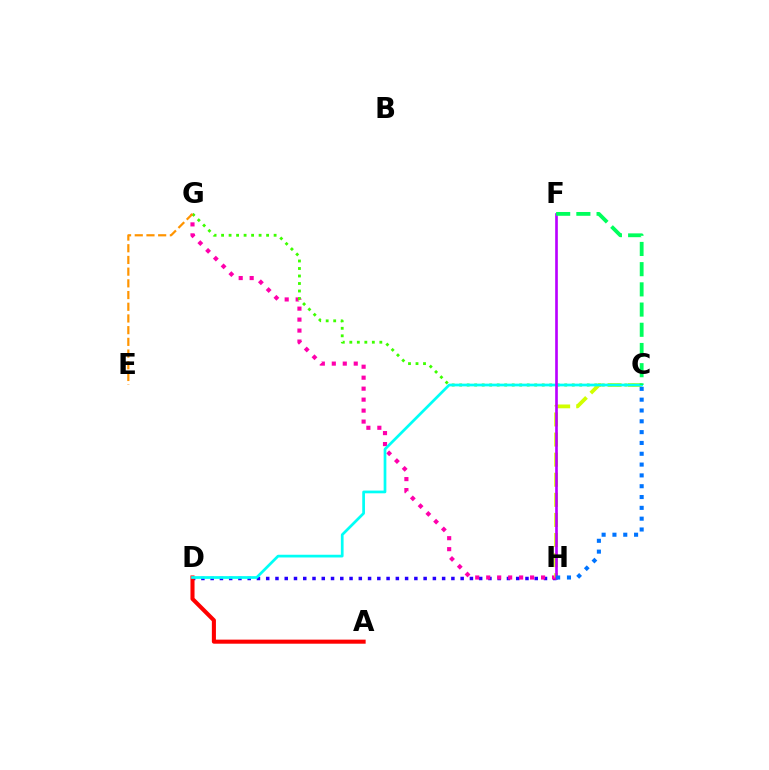{('D', 'H'): [{'color': '#2500ff', 'line_style': 'dotted', 'thickness': 2.52}], ('A', 'D'): [{'color': '#ff0000', 'line_style': 'solid', 'thickness': 2.93}], ('G', 'H'): [{'color': '#ff00ac', 'line_style': 'dotted', 'thickness': 2.98}], ('C', 'G'): [{'color': '#3dff00', 'line_style': 'dotted', 'thickness': 2.04}], ('C', 'H'): [{'color': '#d1ff00', 'line_style': 'dashed', 'thickness': 2.73}, {'color': '#0074ff', 'line_style': 'dotted', 'thickness': 2.94}], ('E', 'G'): [{'color': '#ff9400', 'line_style': 'dashed', 'thickness': 1.59}], ('C', 'D'): [{'color': '#00fff6', 'line_style': 'solid', 'thickness': 1.96}], ('F', 'H'): [{'color': '#b900ff', 'line_style': 'solid', 'thickness': 1.91}], ('C', 'F'): [{'color': '#00ff5c', 'line_style': 'dashed', 'thickness': 2.75}]}